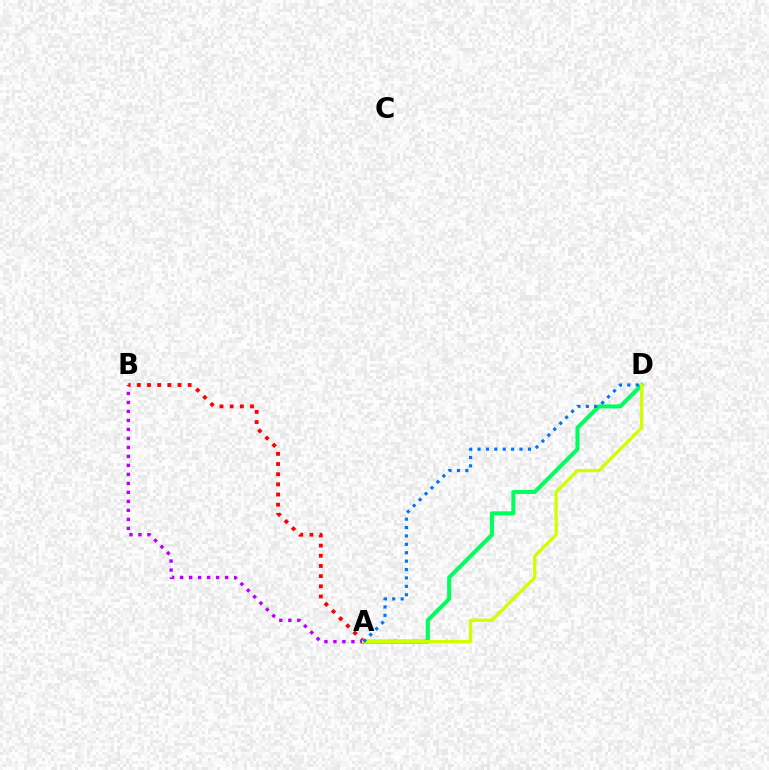{('A', 'B'): [{'color': '#ff0000', 'line_style': 'dotted', 'thickness': 2.76}, {'color': '#b900ff', 'line_style': 'dotted', 'thickness': 2.44}], ('A', 'D'): [{'color': '#00ff5c', 'line_style': 'solid', 'thickness': 2.91}, {'color': '#d1ff00', 'line_style': 'solid', 'thickness': 2.38}, {'color': '#0074ff', 'line_style': 'dotted', 'thickness': 2.28}]}